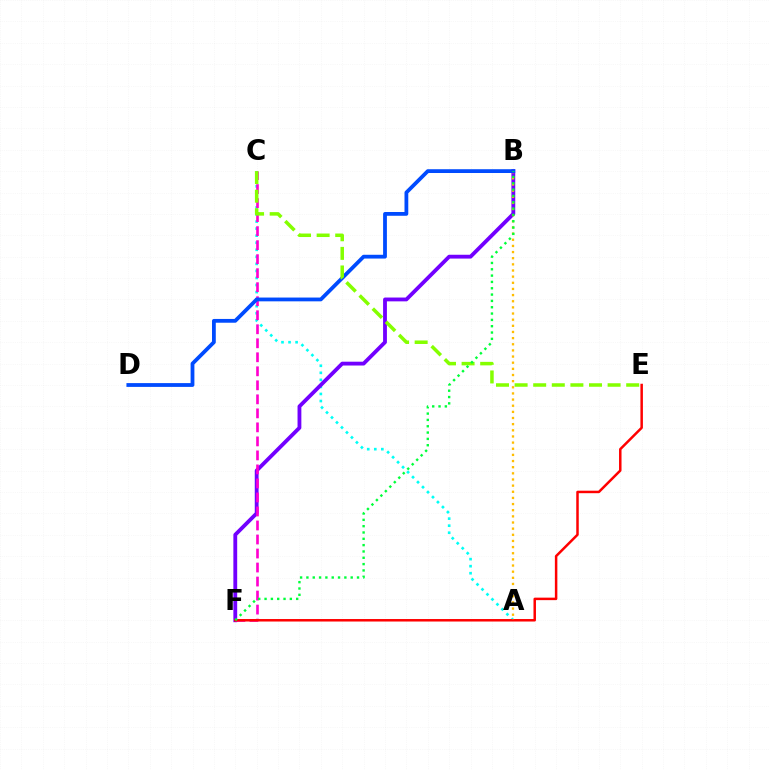{('A', 'C'): [{'color': '#00fff6', 'line_style': 'dotted', 'thickness': 1.92}], ('B', 'F'): [{'color': '#7200ff', 'line_style': 'solid', 'thickness': 2.75}, {'color': '#00ff39', 'line_style': 'dotted', 'thickness': 1.72}], ('C', 'F'): [{'color': '#ff00cf', 'line_style': 'dashed', 'thickness': 1.9}], ('E', 'F'): [{'color': '#ff0000', 'line_style': 'solid', 'thickness': 1.8}], ('A', 'B'): [{'color': '#ffbd00', 'line_style': 'dotted', 'thickness': 1.67}], ('B', 'D'): [{'color': '#004bff', 'line_style': 'solid', 'thickness': 2.73}], ('C', 'E'): [{'color': '#84ff00', 'line_style': 'dashed', 'thickness': 2.53}]}